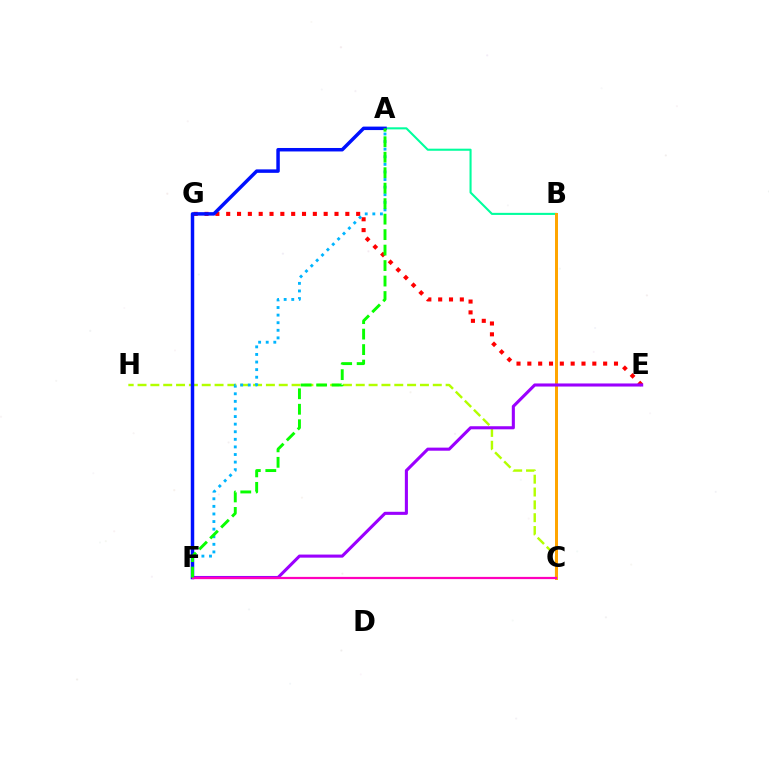{('E', 'G'): [{'color': '#ff0000', 'line_style': 'dotted', 'thickness': 2.94}], ('A', 'B'): [{'color': '#00ff9d', 'line_style': 'solid', 'thickness': 1.5}], ('C', 'H'): [{'color': '#b3ff00', 'line_style': 'dashed', 'thickness': 1.74}], ('B', 'C'): [{'color': '#ffa500', 'line_style': 'solid', 'thickness': 2.15}], ('E', 'F'): [{'color': '#9b00ff', 'line_style': 'solid', 'thickness': 2.22}], ('A', 'F'): [{'color': '#00b5ff', 'line_style': 'dotted', 'thickness': 2.06}, {'color': '#0010ff', 'line_style': 'solid', 'thickness': 2.5}, {'color': '#08ff00', 'line_style': 'dashed', 'thickness': 2.1}], ('C', 'F'): [{'color': '#ff00bd', 'line_style': 'solid', 'thickness': 1.6}]}